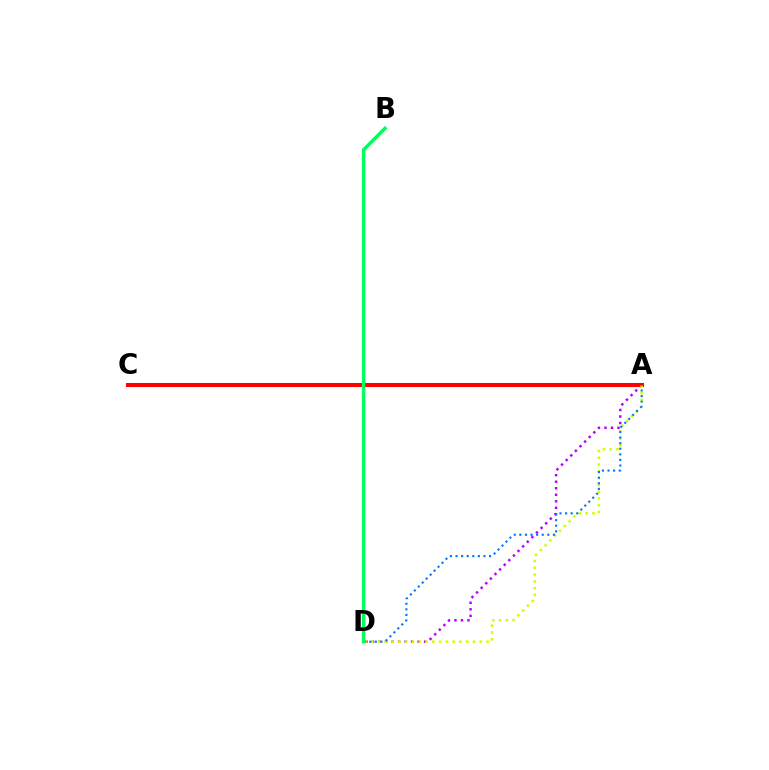{('A', 'D'): [{'color': '#b900ff', 'line_style': 'dotted', 'thickness': 1.77}, {'color': '#d1ff00', 'line_style': 'dotted', 'thickness': 1.84}, {'color': '#0074ff', 'line_style': 'dotted', 'thickness': 1.52}], ('A', 'C'): [{'color': '#ff0000', 'line_style': 'solid', 'thickness': 2.91}], ('B', 'D'): [{'color': '#00ff5c', 'line_style': 'solid', 'thickness': 2.48}]}